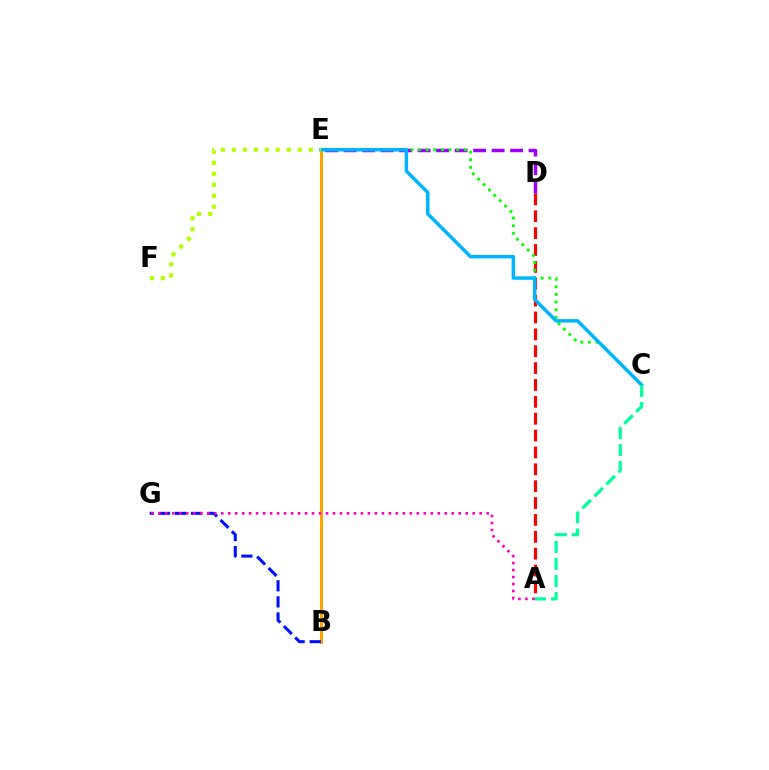{('A', 'D'): [{'color': '#ff0000', 'line_style': 'dashed', 'thickness': 2.29}], ('D', 'E'): [{'color': '#9b00ff', 'line_style': 'dashed', 'thickness': 2.51}], ('B', 'E'): [{'color': '#ffa500', 'line_style': 'solid', 'thickness': 2.18}], ('C', 'E'): [{'color': '#08ff00', 'line_style': 'dotted', 'thickness': 2.07}, {'color': '#00b5ff', 'line_style': 'solid', 'thickness': 2.5}], ('B', 'G'): [{'color': '#0010ff', 'line_style': 'dashed', 'thickness': 2.19}], ('A', 'C'): [{'color': '#00ff9d', 'line_style': 'dashed', 'thickness': 2.31}], ('A', 'G'): [{'color': '#ff00bd', 'line_style': 'dotted', 'thickness': 1.9}], ('E', 'F'): [{'color': '#b3ff00', 'line_style': 'dotted', 'thickness': 2.99}]}